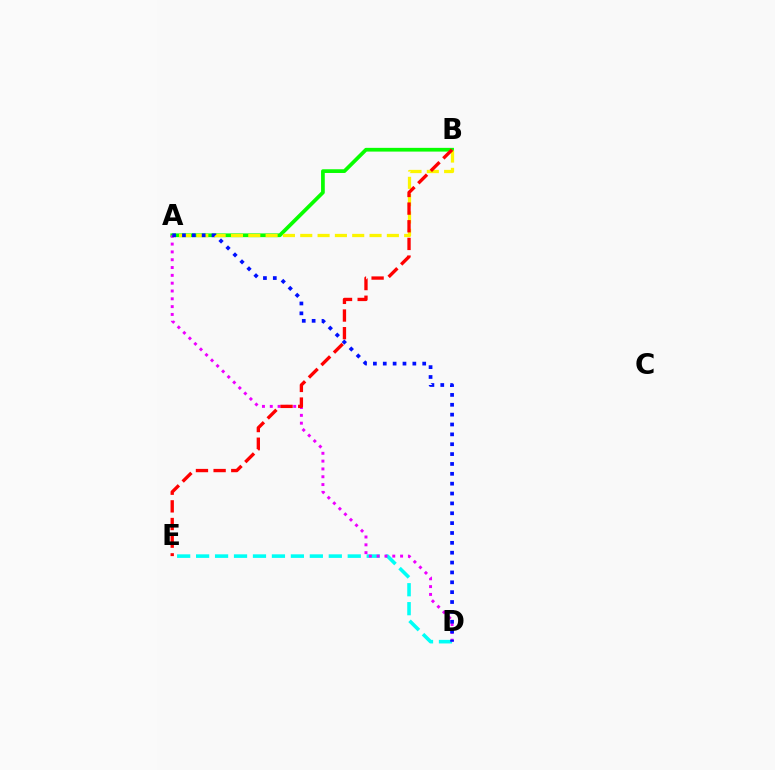{('D', 'E'): [{'color': '#00fff6', 'line_style': 'dashed', 'thickness': 2.57}], ('A', 'B'): [{'color': '#08ff00', 'line_style': 'solid', 'thickness': 2.68}, {'color': '#fcf500', 'line_style': 'dashed', 'thickness': 2.35}], ('A', 'D'): [{'color': '#ee00ff', 'line_style': 'dotted', 'thickness': 2.12}, {'color': '#0010ff', 'line_style': 'dotted', 'thickness': 2.68}], ('B', 'E'): [{'color': '#ff0000', 'line_style': 'dashed', 'thickness': 2.4}]}